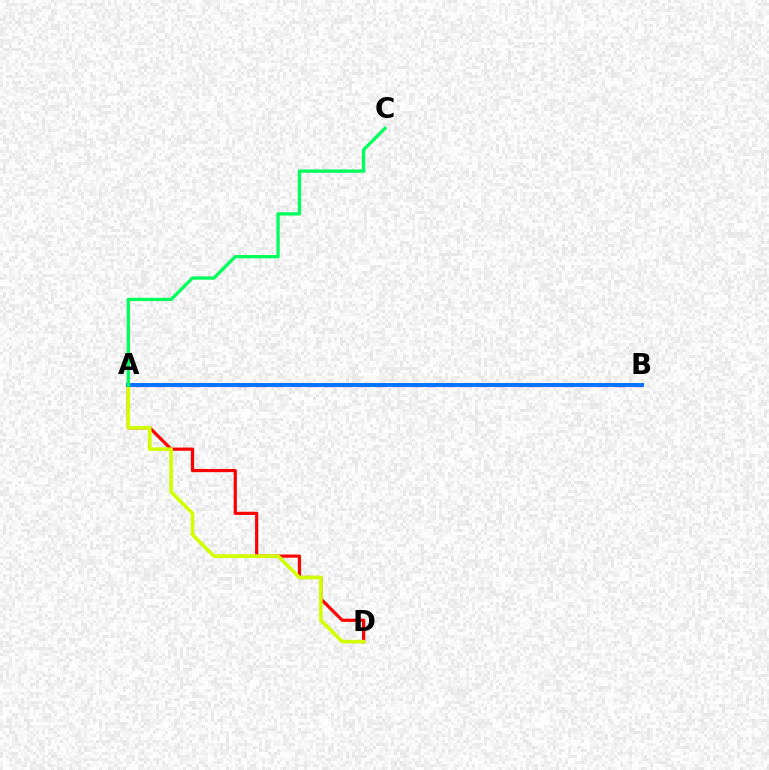{('A', 'B'): [{'color': '#b900ff', 'line_style': 'dashed', 'thickness': 2.32}, {'color': '#0074ff', 'line_style': 'solid', 'thickness': 2.83}], ('A', 'D'): [{'color': '#ff0000', 'line_style': 'solid', 'thickness': 2.29}, {'color': '#d1ff00', 'line_style': 'solid', 'thickness': 2.6}], ('A', 'C'): [{'color': '#00ff5c', 'line_style': 'solid', 'thickness': 2.38}]}